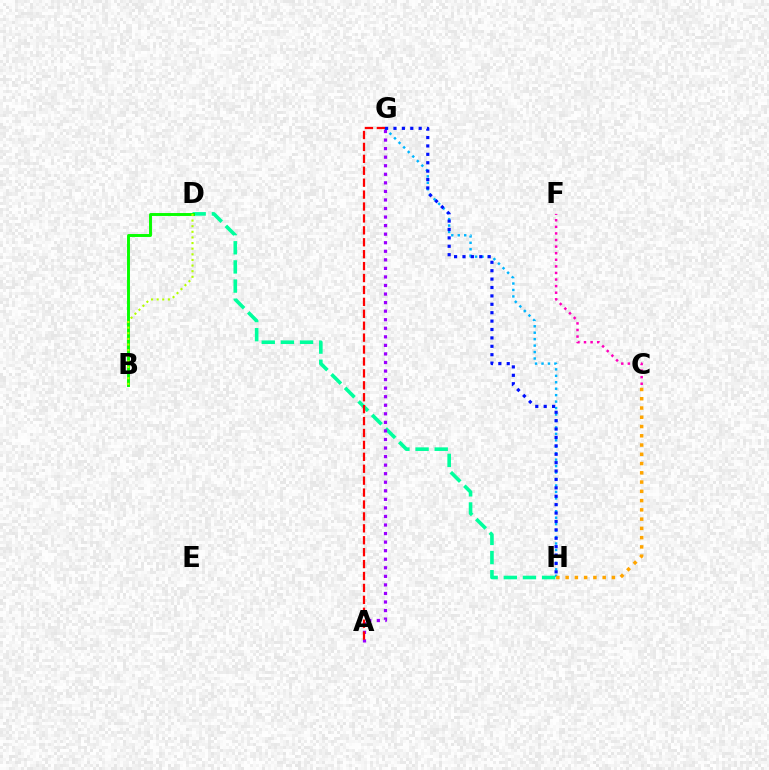{('G', 'H'): [{'color': '#00b5ff', 'line_style': 'dotted', 'thickness': 1.75}, {'color': '#0010ff', 'line_style': 'dotted', 'thickness': 2.28}], ('D', 'H'): [{'color': '#00ff9d', 'line_style': 'dashed', 'thickness': 2.6}], ('A', 'G'): [{'color': '#9b00ff', 'line_style': 'dotted', 'thickness': 2.32}, {'color': '#ff0000', 'line_style': 'dashed', 'thickness': 1.62}], ('B', 'D'): [{'color': '#08ff00', 'line_style': 'solid', 'thickness': 2.11}, {'color': '#b3ff00', 'line_style': 'dotted', 'thickness': 1.53}], ('C', 'H'): [{'color': '#ffa500', 'line_style': 'dotted', 'thickness': 2.52}], ('C', 'F'): [{'color': '#ff00bd', 'line_style': 'dotted', 'thickness': 1.79}]}